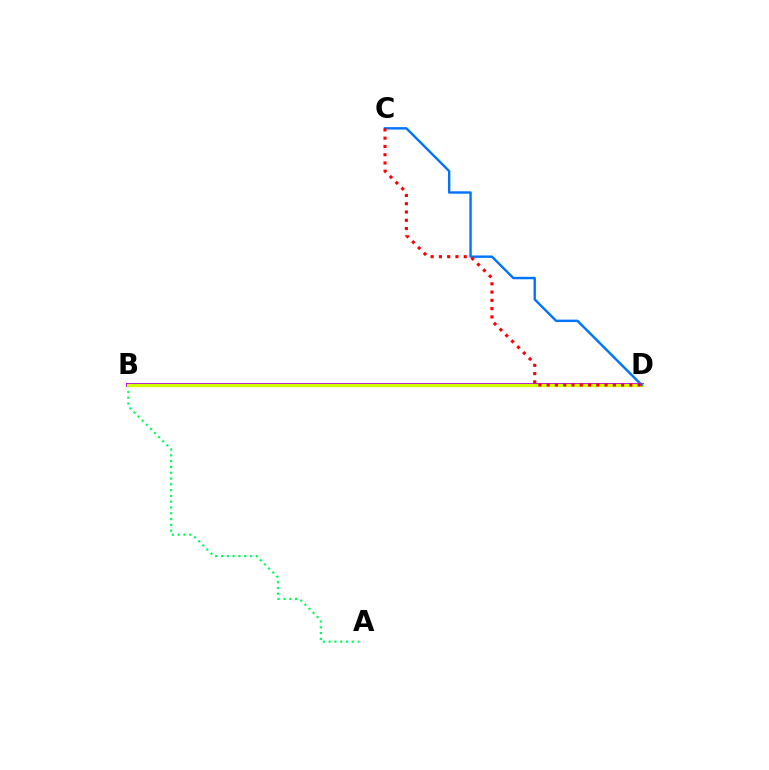{('B', 'D'): [{'color': '#b900ff', 'line_style': 'solid', 'thickness': 2.88}, {'color': '#d1ff00', 'line_style': 'solid', 'thickness': 2.37}], ('A', 'B'): [{'color': '#00ff5c', 'line_style': 'dotted', 'thickness': 1.58}], ('C', 'D'): [{'color': '#0074ff', 'line_style': 'solid', 'thickness': 1.74}, {'color': '#ff0000', 'line_style': 'dotted', 'thickness': 2.25}]}